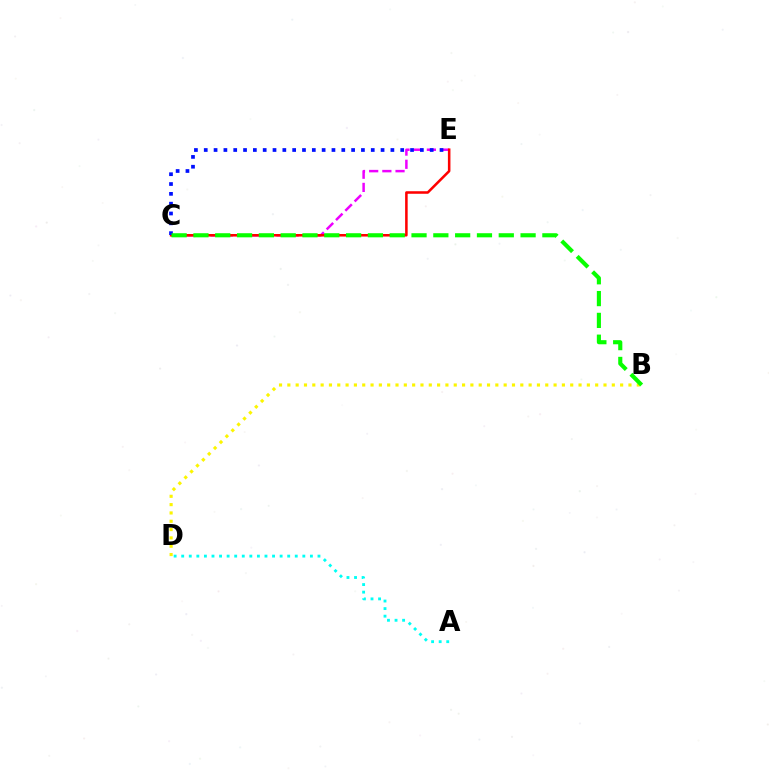{('C', 'E'): [{'color': '#ee00ff', 'line_style': 'dashed', 'thickness': 1.79}, {'color': '#ff0000', 'line_style': 'solid', 'thickness': 1.83}, {'color': '#0010ff', 'line_style': 'dotted', 'thickness': 2.67}], ('B', 'D'): [{'color': '#fcf500', 'line_style': 'dotted', 'thickness': 2.26}], ('B', 'C'): [{'color': '#08ff00', 'line_style': 'dashed', 'thickness': 2.96}], ('A', 'D'): [{'color': '#00fff6', 'line_style': 'dotted', 'thickness': 2.06}]}